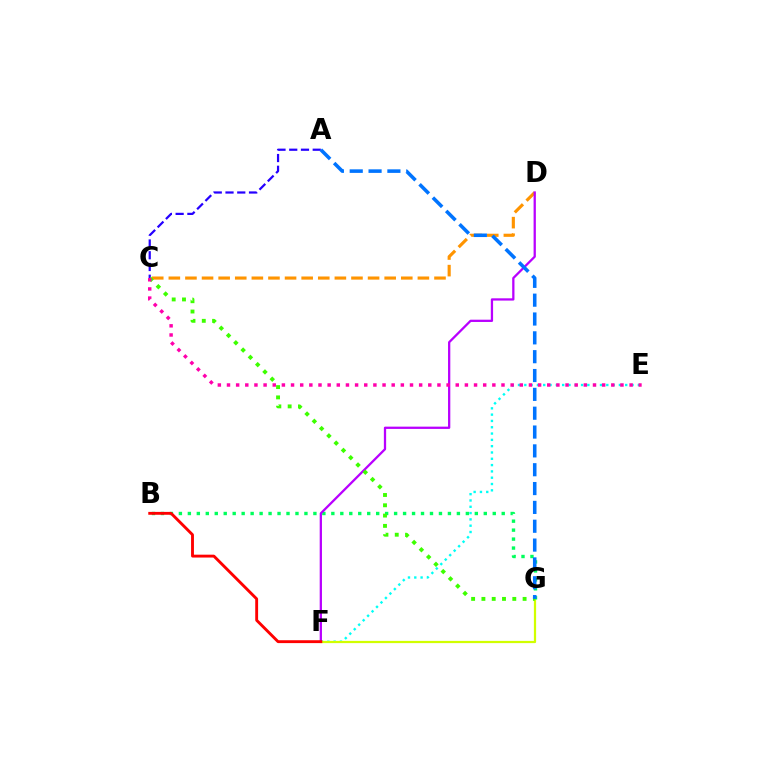{('E', 'F'): [{'color': '#00fff6', 'line_style': 'dotted', 'thickness': 1.71}], ('F', 'G'): [{'color': '#d1ff00', 'line_style': 'solid', 'thickness': 1.61}], ('B', 'G'): [{'color': '#00ff5c', 'line_style': 'dotted', 'thickness': 2.44}], ('C', 'D'): [{'color': '#ff9400', 'line_style': 'dashed', 'thickness': 2.26}], ('A', 'C'): [{'color': '#2500ff', 'line_style': 'dashed', 'thickness': 1.6}], ('D', 'F'): [{'color': '#b900ff', 'line_style': 'solid', 'thickness': 1.64}], ('C', 'G'): [{'color': '#3dff00', 'line_style': 'dotted', 'thickness': 2.8}], ('B', 'F'): [{'color': '#ff0000', 'line_style': 'solid', 'thickness': 2.07}], ('C', 'E'): [{'color': '#ff00ac', 'line_style': 'dotted', 'thickness': 2.49}], ('A', 'G'): [{'color': '#0074ff', 'line_style': 'dashed', 'thickness': 2.56}]}